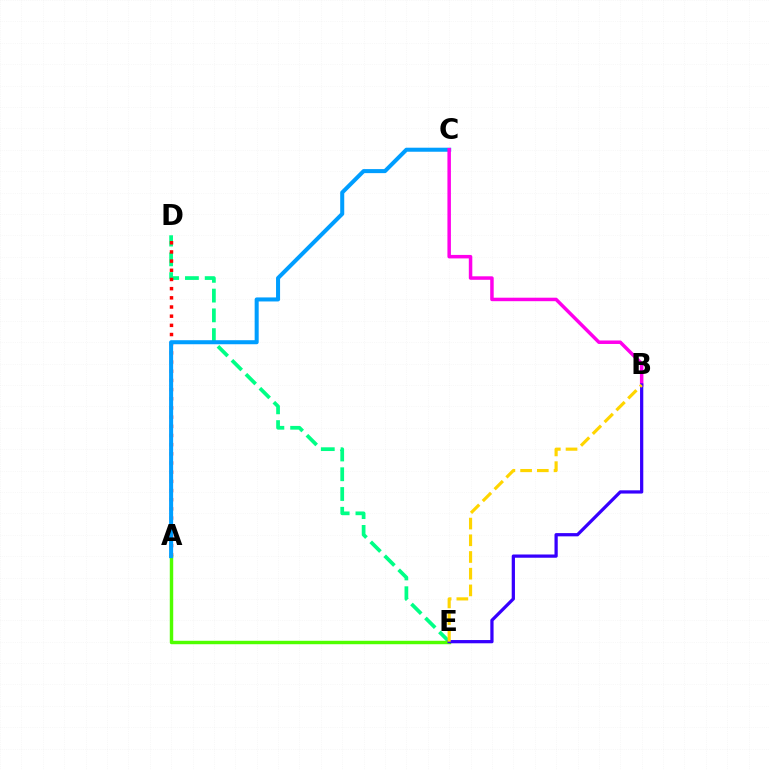{('D', 'E'): [{'color': '#00ff86', 'line_style': 'dashed', 'thickness': 2.68}], ('A', 'D'): [{'color': '#ff0000', 'line_style': 'dotted', 'thickness': 2.49}], ('A', 'E'): [{'color': '#4fff00', 'line_style': 'solid', 'thickness': 2.48}], ('A', 'C'): [{'color': '#009eff', 'line_style': 'solid', 'thickness': 2.9}], ('B', 'C'): [{'color': '#ff00ed', 'line_style': 'solid', 'thickness': 2.51}], ('B', 'E'): [{'color': '#3700ff', 'line_style': 'solid', 'thickness': 2.34}, {'color': '#ffd500', 'line_style': 'dashed', 'thickness': 2.27}]}